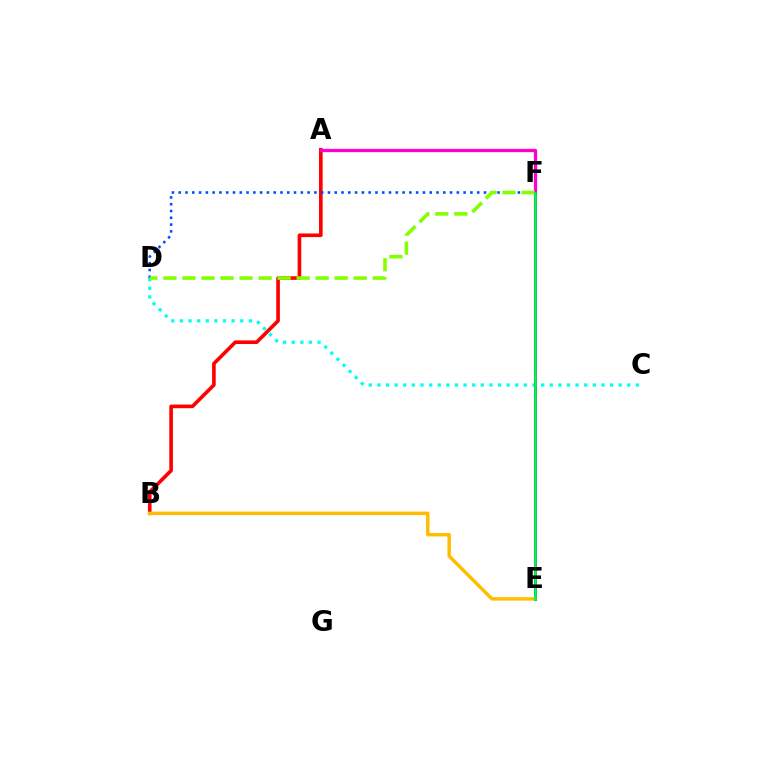{('A', 'B'): [{'color': '#ff0000', 'line_style': 'solid', 'thickness': 2.61}], ('A', 'F'): [{'color': '#ff00cf', 'line_style': 'solid', 'thickness': 2.35}], ('C', 'D'): [{'color': '#00fff6', 'line_style': 'dotted', 'thickness': 2.34}], ('E', 'F'): [{'color': '#7200ff', 'line_style': 'solid', 'thickness': 2.18}, {'color': '#00ff39', 'line_style': 'solid', 'thickness': 1.87}], ('B', 'E'): [{'color': '#ffbd00', 'line_style': 'solid', 'thickness': 2.48}], ('D', 'F'): [{'color': '#004bff', 'line_style': 'dotted', 'thickness': 1.84}, {'color': '#84ff00', 'line_style': 'dashed', 'thickness': 2.59}]}